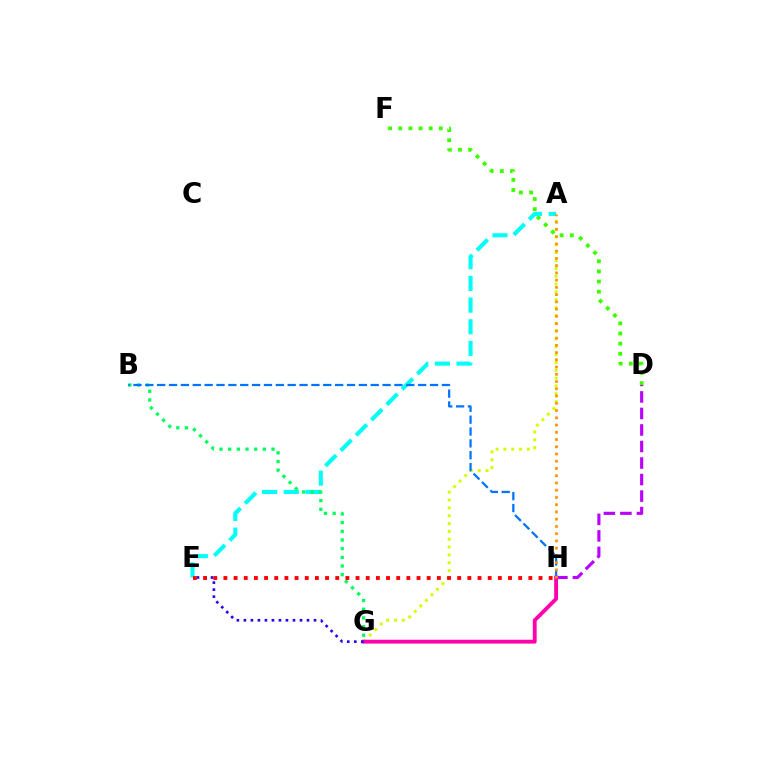{('A', 'G'): [{'color': '#d1ff00', 'line_style': 'dotted', 'thickness': 2.13}], ('D', 'H'): [{'color': '#b900ff', 'line_style': 'dashed', 'thickness': 2.24}], ('D', 'F'): [{'color': '#3dff00', 'line_style': 'dotted', 'thickness': 2.75}], ('A', 'E'): [{'color': '#00fff6', 'line_style': 'dashed', 'thickness': 2.94}], ('G', 'H'): [{'color': '#ff00ac', 'line_style': 'solid', 'thickness': 2.77}], ('E', 'G'): [{'color': '#2500ff', 'line_style': 'dotted', 'thickness': 1.91}], ('B', 'G'): [{'color': '#00ff5c', 'line_style': 'dotted', 'thickness': 2.36}], ('E', 'H'): [{'color': '#ff0000', 'line_style': 'dotted', 'thickness': 2.76}], ('B', 'H'): [{'color': '#0074ff', 'line_style': 'dashed', 'thickness': 1.61}], ('A', 'H'): [{'color': '#ff9400', 'line_style': 'dotted', 'thickness': 1.97}]}